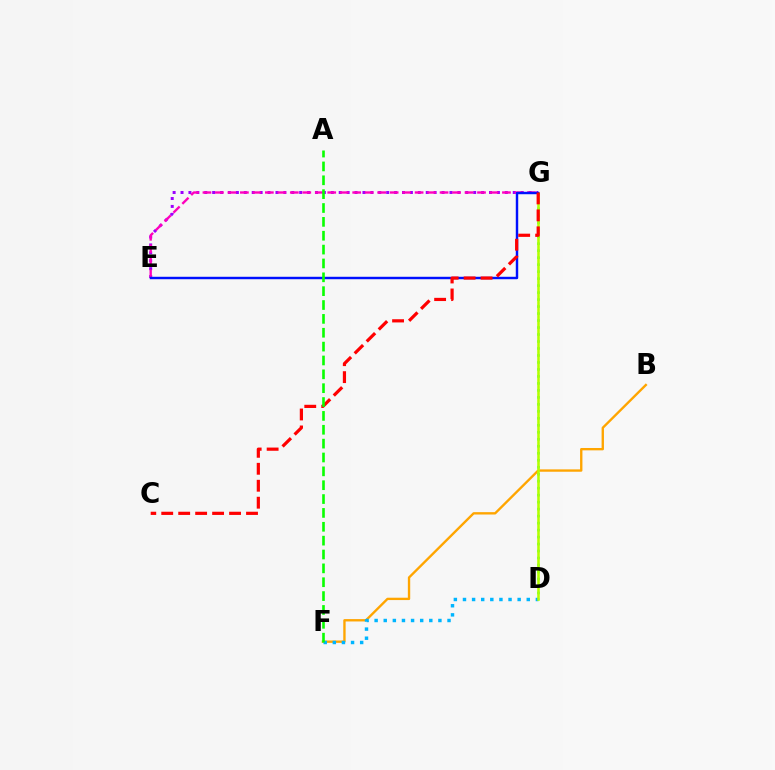{('D', 'G'): [{'color': '#00ff9d', 'line_style': 'dotted', 'thickness': 1.9}, {'color': '#b3ff00', 'line_style': 'solid', 'thickness': 1.85}], ('B', 'F'): [{'color': '#ffa500', 'line_style': 'solid', 'thickness': 1.7}], ('D', 'F'): [{'color': '#00b5ff', 'line_style': 'dotted', 'thickness': 2.48}], ('E', 'G'): [{'color': '#9b00ff', 'line_style': 'dotted', 'thickness': 2.15}, {'color': '#ff00bd', 'line_style': 'dashed', 'thickness': 1.7}, {'color': '#0010ff', 'line_style': 'solid', 'thickness': 1.75}], ('C', 'G'): [{'color': '#ff0000', 'line_style': 'dashed', 'thickness': 2.3}], ('A', 'F'): [{'color': '#08ff00', 'line_style': 'dashed', 'thickness': 1.88}]}